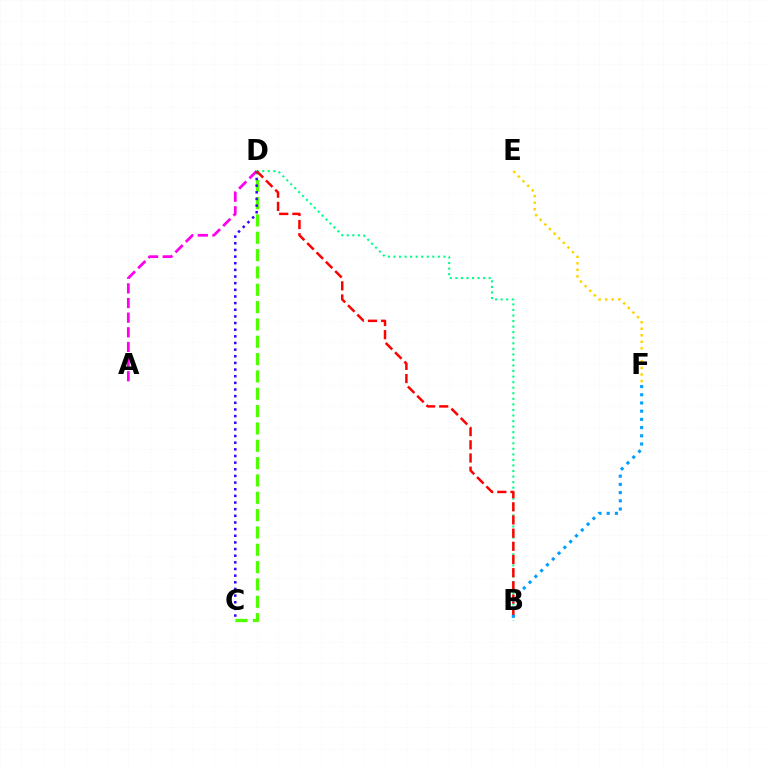{('E', 'F'): [{'color': '#ffd500', 'line_style': 'dotted', 'thickness': 1.77}], ('A', 'D'): [{'color': '#ff00ed', 'line_style': 'dashed', 'thickness': 1.99}], ('C', 'D'): [{'color': '#4fff00', 'line_style': 'dashed', 'thickness': 2.35}, {'color': '#3700ff', 'line_style': 'dotted', 'thickness': 1.81}], ('B', 'D'): [{'color': '#00ff86', 'line_style': 'dotted', 'thickness': 1.51}, {'color': '#ff0000', 'line_style': 'dashed', 'thickness': 1.79}], ('B', 'F'): [{'color': '#009eff', 'line_style': 'dotted', 'thickness': 2.23}]}